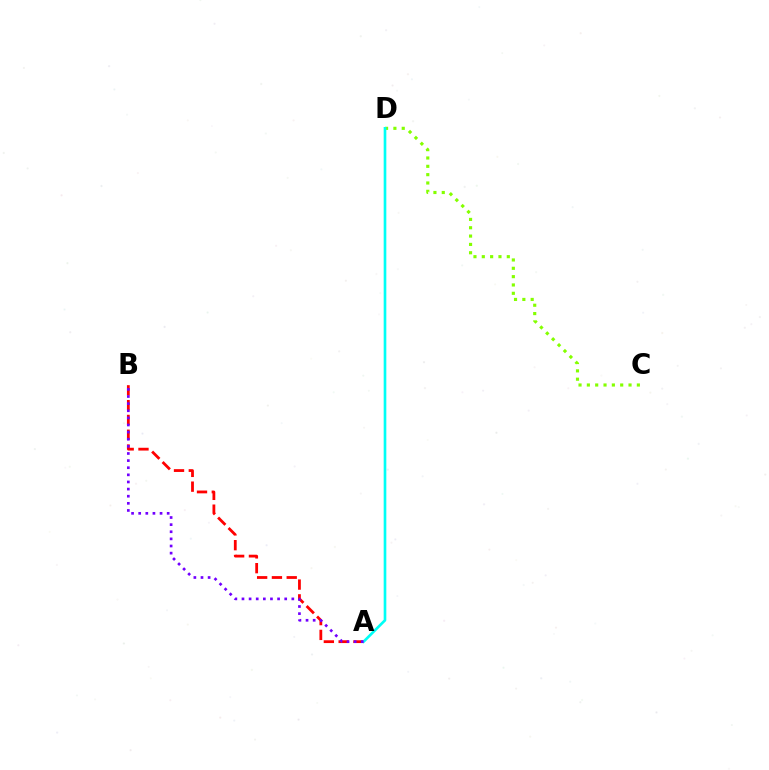{('C', 'D'): [{'color': '#84ff00', 'line_style': 'dotted', 'thickness': 2.26}], ('A', 'B'): [{'color': '#ff0000', 'line_style': 'dashed', 'thickness': 2.01}, {'color': '#7200ff', 'line_style': 'dotted', 'thickness': 1.93}], ('A', 'D'): [{'color': '#00fff6', 'line_style': 'solid', 'thickness': 1.91}]}